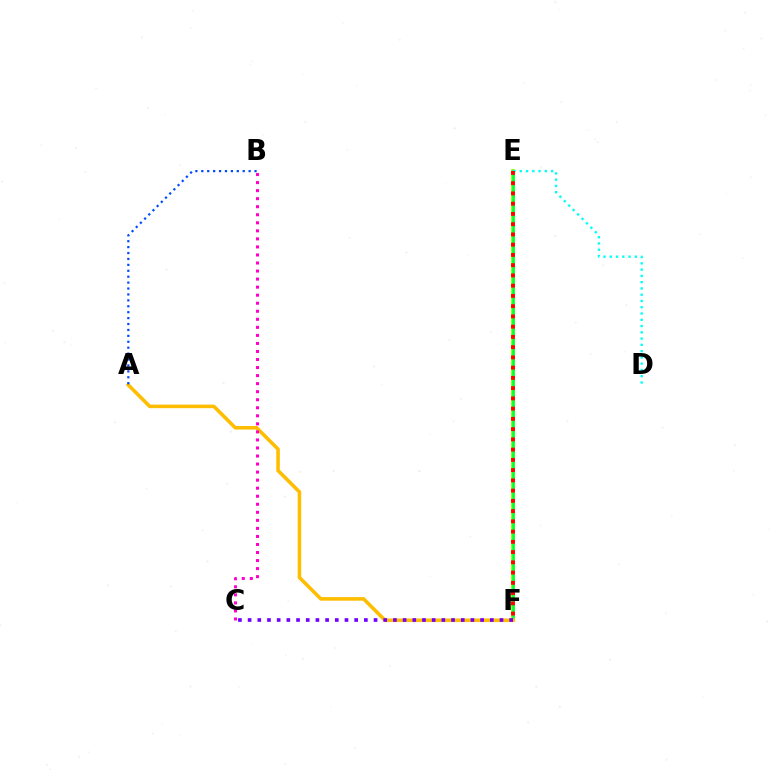{('E', 'F'): [{'color': '#84ff00', 'line_style': 'solid', 'thickness': 2.72}, {'color': '#00ff39', 'line_style': 'solid', 'thickness': 1.81}, {'color': '#ff0000', 'line_style': 'dotted', 'thickness': 2.78}], ('A', 'F'): [{'color': '#ffbd00', 'line_style': 'solid', 'thickness': 2.56}], ('D', 'E'): [{'color': '#00fff6', 'line_style': 'dotted', 'thickness': 1.7}], ('A', 'B'): [{'color': '#004bff', 'line_style': 'dotted', 'thickness': 1.61}], ('B', 'C'): [{'color': '#ff00cf', 'line_style': 'dotted', 'thickness': 2.18}], ('C', 'F'): [{'color': '#7200ff', 'line_style': 'dotted', 'thickness': 2.63}]}